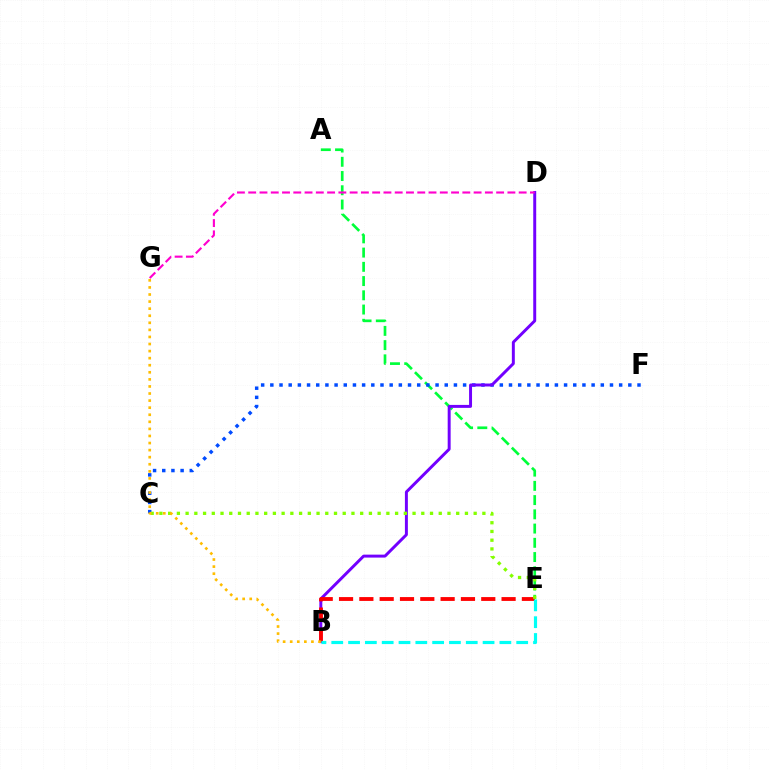{('A', 'E'): [{'color': '#00ff39', 'line_style': 'dashed', 'thickness': 1.93}], ('C', 'F'): [{'color': '#004bff', 'line_style': 'dotted', 'thickness': 2.49}], ('B', 'D'): [{'color': '#7200ff', 'line_style': 'solid', 'thickness': 2.13}], ('B', 'E'): [{'color': '#ff0000', 'line_style': 'dashed', 'thickness': 2.76}, {'color': '#00fff6', 'line_style': 'dashed', 'thickness': 2.28}], ('C', 'E'): [{'color': '#84ff00', 'line_style': 'dotted', 'thickness': 2.37}], ('D', 'G'): [{'color': '#ff00cf', 'line_style': 'dashed', 'thickness': 1.53}], ('B', 'G'): [{'color': '#ffbd00', 'line_style': 'dotted', 'thickness': 1.92}]}